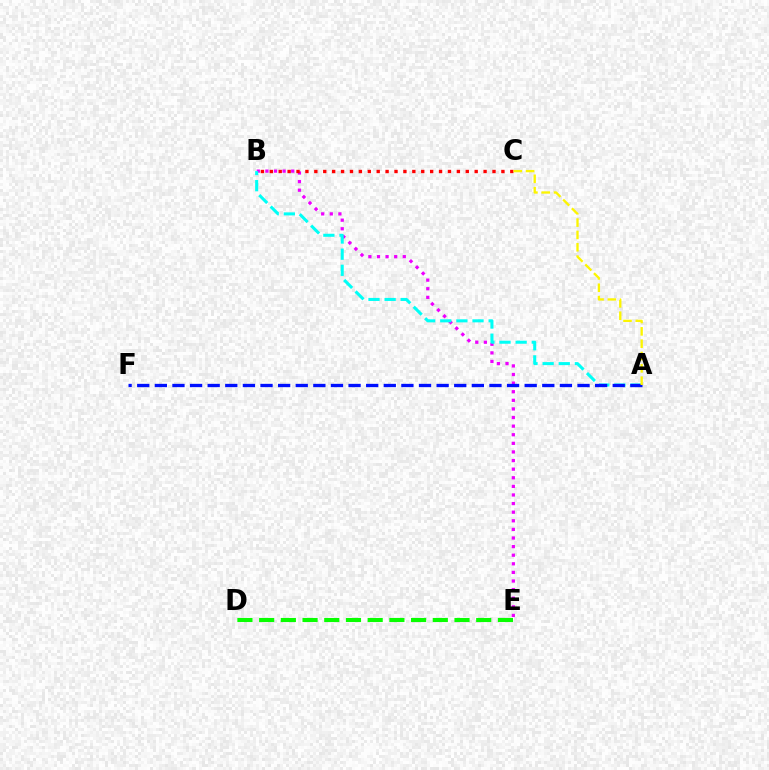{('B', 'E'): [{'color': '#ee00ff', 'line_style': 'dotted', 'thickness': 2.34}], ('B', 'C'): [{'color': '#ff0000', 'line_style': 'dotted', 'thickness': 2.42}], ('D', 'E'): [{'color': '#08ff00', 'line_style': 'dashed', 'thickness': 2.95}], ('A', 'B'): [{'color': '#00fff6', 'line_style': 'dashed', 'thickness': 2.19}], ('A', 'F'): [{'color': '#0010ff', 'line_style': 'dashed', 'thickness': 2.39}], ('A', 'C'): [{'color': '#fcf500', 'line_style': 'dashed', 'thickness': 1.68}]}